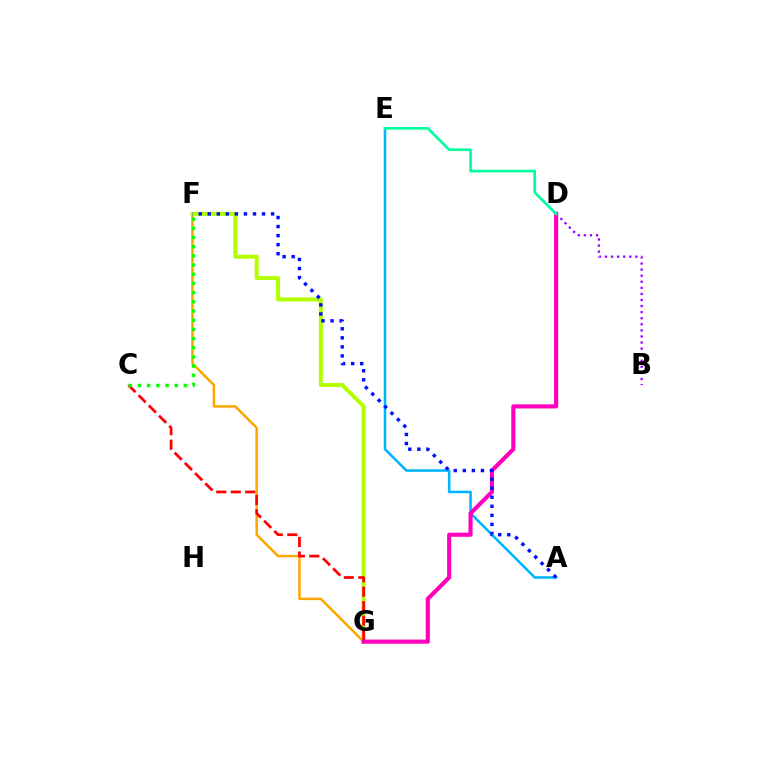{('A', 'E'): [{'color': '#00b5ff', 'line_style': 'solid', 'thickness': 1.83}], ('F', 'G'): [{'color': '#ffa500', 'line_style': 'solid', 'thickness': 1.79}, {'color': '#b3ff00', 'line_style': 'solid', 'thickness': 2.9}], ('C', 'G'): [{'color': '#ff0000', 'line_style': 'dashed', 'thickness': 1.97}], ('B', 'D'): [{'color': '#9b00ff', 'line_style': 'dotted', 'thickness': 1.65}], ('D', 'G'): [{'color': '#ff00bd', 'line_style': 'solid', 'thickness': 2.97}], ('A', 'F'): [{'color': '#0010ff', 'line_style': 'dotted', 'thickness': 2.46}], ('C', 'F'): [{'color': '#08ff00', 'line_style': 'dotted', 'thickness': 2.5}], ('D', 'E'): [{'color': '#00ff9d', 'line_style': 'solid', 'thickness': 1.92}]}